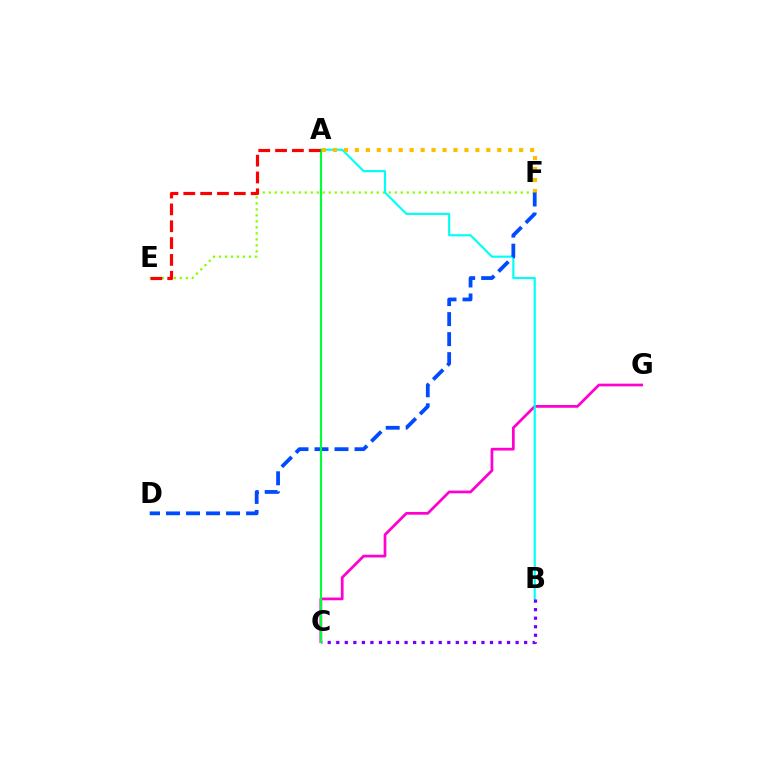{('E', 'F'): [{'color': '#84ff00', 'line_style': 'dotted', 'thickness': 1.63}], ('C', 'G'): [{'color': '#ff00cf', 'line_style': 'solid', 'thickness': 1.97}], ('A', 'B'): [{'color': '#00fff6', 'line_style': 'solid', 'thickness': 1.55}], ('B', 'C'): [{'color': '#7200ff', 'line_style': 'dotted', 'thickness': 2.32}], ('A', 'F'): [{'color': '#ffbd00', 'line_style': 'dotted', 'thickness': 2.98}], ('D', 'F'): [{'color': '#004bff', 'line_style': 'dashed', 'thickness': 2.72}], ('A', 'C'): [{'color': '#00ff39', 'line_style': 'solid', 'thickness': 1.54}], ('A', 'E'): [{'color': '#ff0000', 'line_style': 'dashed', 'thickness': 2.29}]}